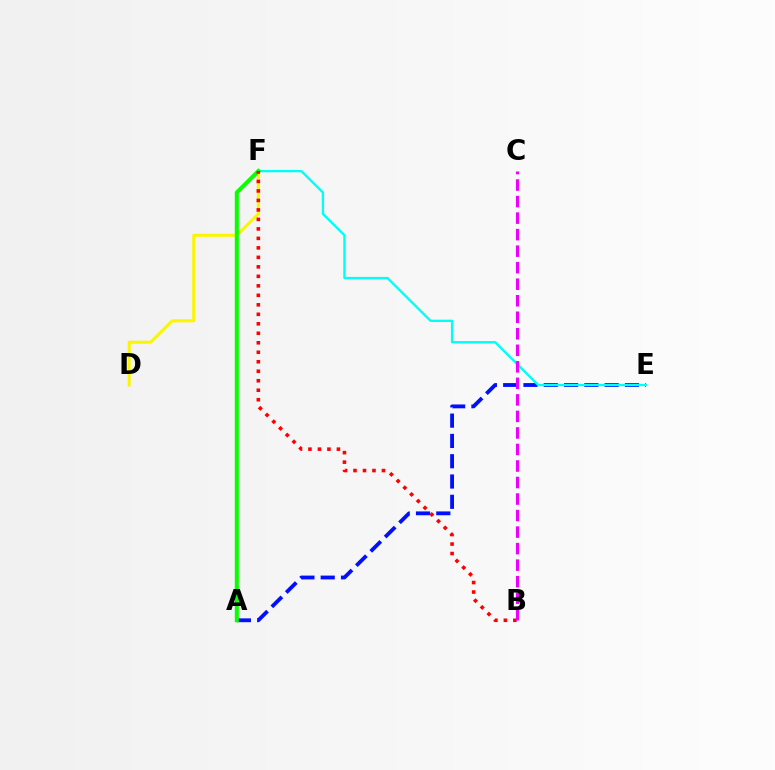{('A', 'E'): [{'color': '#0010ff', 'line_style': 'dashed', 'thickness': 2.76}], ('D', 'F'): [{'color': '#fcf500', 'line_style': 'solid', 'thickness': 2.18}], ('E', 'F'): [{'color': '#00fff6', 'line_style': 'solid', 'thickness': 1.68}], ('A', 'F'): [{'color': '#08ff00', 'line_style': 'solid', 'thickness': 2.9}], ('B', 'F'): [{'color': '#ff0000', 'line_style': 'dotted', 'thickness': 2.58}], ('B', 'C'): [{'color': '#ee00ff', 'line_style': 'dashed', 'thickness': 2.25}]}